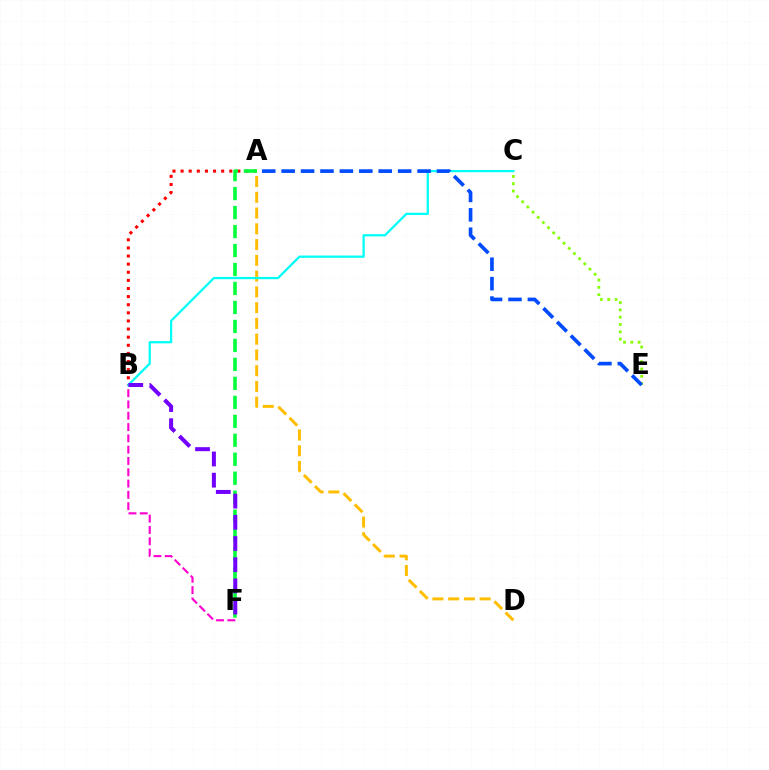{('B', 'F'): [{'color': '#ff00cf', 'line_style': 'dashed', 'thickness': 1.53}, {'color': '#7200ff', 'line_style': 'dashed', 'thickness': 2.88}], ('A', 'B'): [{'color': '#ff0000', 'line_style': 'dotted', 'thickness': 2.2}], ('C', 'E'): [{'color': '#84ff00', 'line_style': 'dotted', 'thickness': 1.99}], ('A', 'D'): [{'color': '#ffbd00', 'line_style': 'dashed', 'thickness': 2.14}], ('A', 'F'): [{'color': '#00ff39', 'line_style': 'dashed', 'thickness': 2.58}], ('B', 'C'): [{'color': '#00fff6', 'line_style': 'solid', 'thickness': 1.63}], ('A', 'E'): [{'color': '#004bff', 'line_style': 'dashed', 'thickness': 2.64}]}